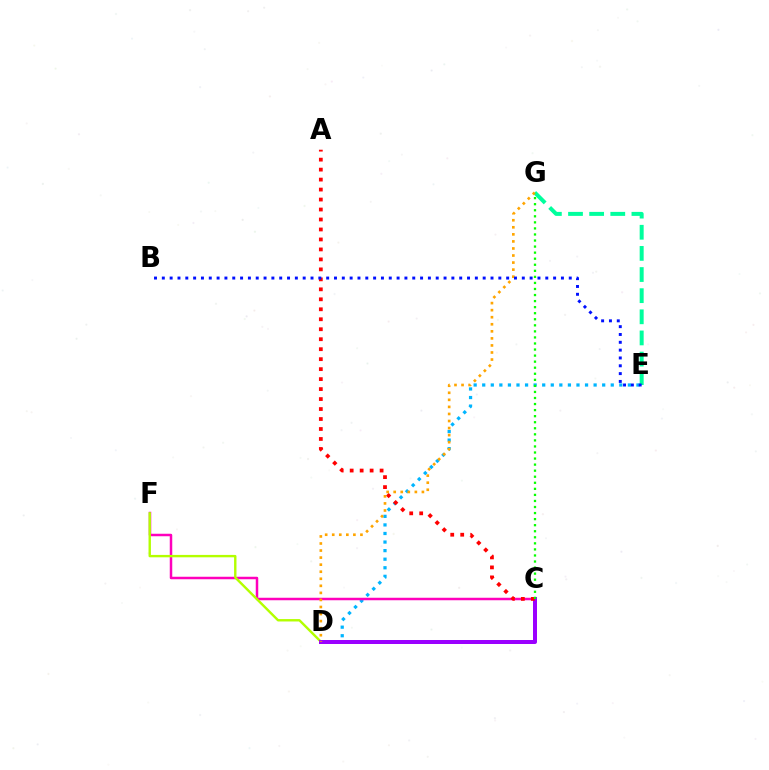{('D', 'E'): [{'color': '#00b5ff', 'line_style': 'dotted', 'thickness': 2.33}], ('E', 'G'): [{'color': '#00ff9d', 'line_style': 'dashed', 'thickness': 2.87}], ('C', 'F'): [{'color': '#ff00bd', 'line_style': 'solid', 'thickness': 1.79}], ('D', 'F'): [{'color': '#b3ff00', 'line_style': 'solid', 'thickness': 1.73}], ('C', 'D'): [{'color': '#9b00ff', 'line_style': 'solid', 'thickness': 2.87}], ('A', 'C'): [{'color': '#ff0000', 'line_style': 'dotted', 'thickness': 2.71}], ('D', 'G'): [{'color': '#ffa500', 'line_style': 'dotted', 'thickness': 1.92}], ('C', 'G'): [{'color': '#08ff00', 'line_style': 'dotted', 'thickness': 1.65}], ('B', 'E'): [{'color': '#0010ff', 'line_style': 'dotted', 'thickness': 2.13}]}